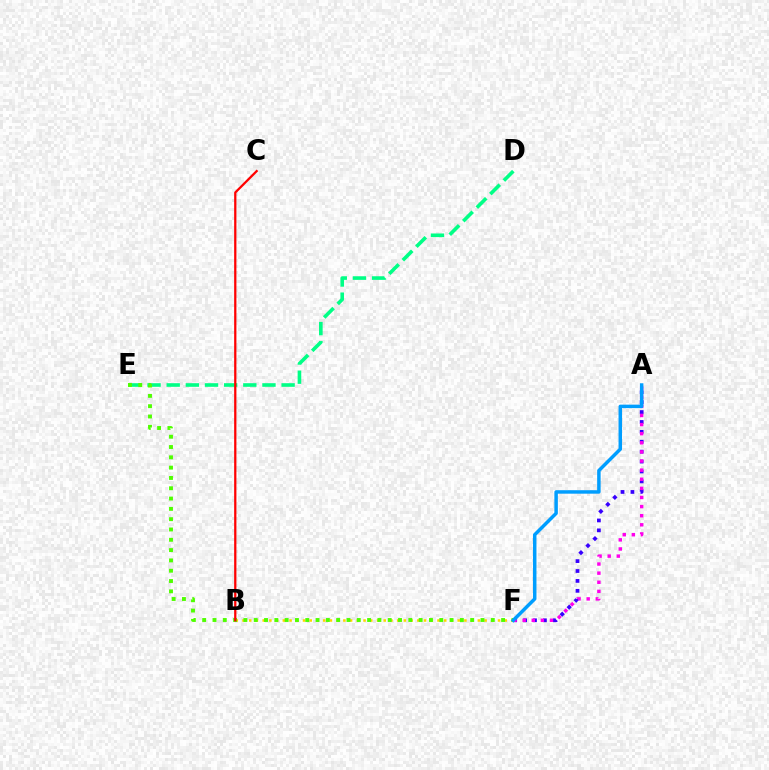{('D', 'E'): [{'color': '#00ff86', 'line_style': 'dashed', 'thickness': 2.6}], ('A', 'F'): [{'color': '#3700ff', 'line_style': 'dotted', 'thickness': 2.69}, {'color': '#ff00ed', 'line_style': 'dotted', 'thickness': 2.48}, {'color': '#009eff', 'line_style': 'solid', 'thickness': 2.51}], ('B', 'F'): [{'color': '#ffd500', 'line_style': 'dotted', 'thickness': 1.83}], ('E', 'F'): [{'color': '#4fff00', 'line_style': 'dotted', 'thickness': 2.8}], ('B', 'C'): [{'color': '#ff0000', 'line_style': 'solid', 'thickness': 1.63}]}